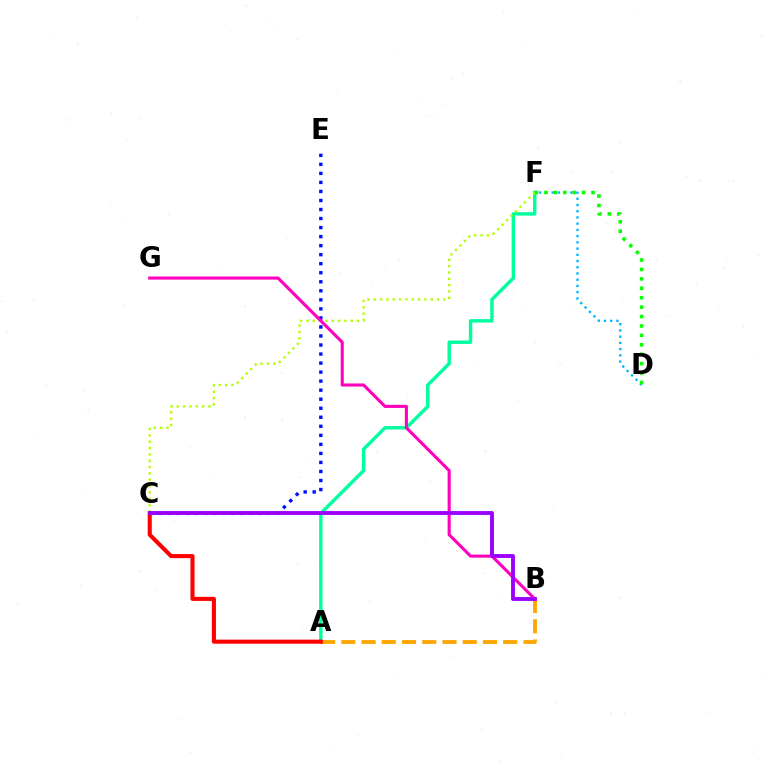{('D', 'F'): [{'color': '#00b5ff', 'line_style': 'dotted', 'thickness': 1.69}, {'color': '#08ff00', 'line_style': 'dotted', 'thickness': 2.56}], ('A', 'F'): [{'color': '#00ff9d', 'line_style': 'solid', 'thickness': 2.46}], ('C', 'F'): [{'color': '#b3ff00', 'line_style': 'dotted', 'thickness': 1.72}], ('A', 'B'): [{'color': '#ffa500', 'line_style': 'dashed', 'thickness': 2.75}], ('A', 'C'): [{'color': '#ff0000', 'line_style': 'solid', 'thickness': 2.94}], ('C', 'E'): [{'color': '#0010ff', 'line_style': 'dotted', 'thickness': 2.45}], ('B', 'G'): [{'color': '#ff00bd', 'line_style': 'solid', 'thickness': 2.23}], ('B', 'C'): [{'color': '#9b00ff', 'line_style': 'solid', 'thickness': 2.79}]}